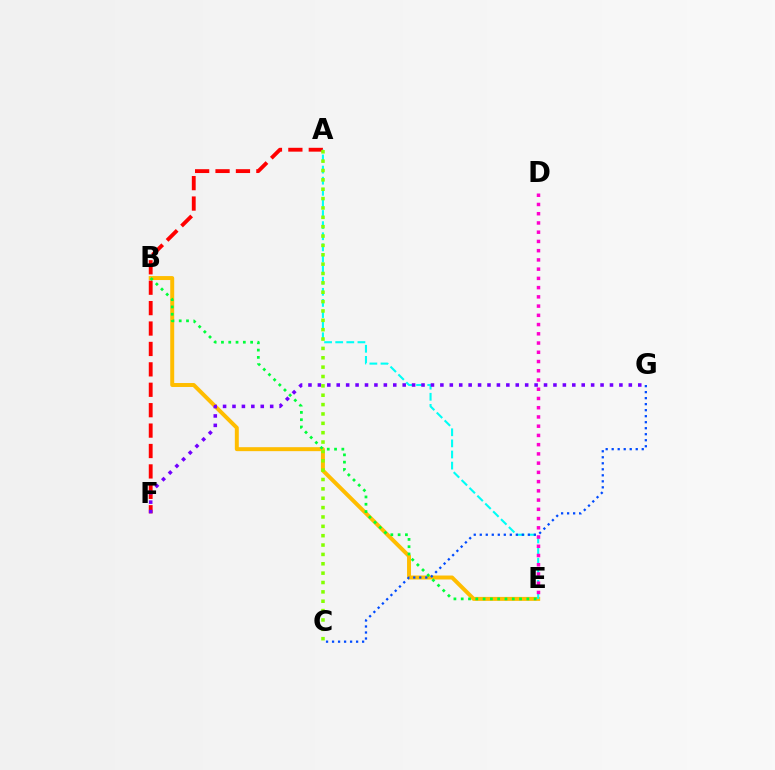{('B', 'E'): [{'color': '#ffbd00', 'line_style': 'solid', 'thickness': 2.85}, {'color': '#00ff39', 'line_style': 'dotted', 'thickness': 1.98}], ('A', 'F'): [{'color': '#ff0000', 'line_style': 'dashed', 'thickness': 2.77}], ('A', 'E'): [{'color': '#00fff6', 'line_style': 'dashed', 'thickness': 1.51}], ('F', 'G'): [{'color': '#7200ff', 'line_style': 'dotted', 'thickness': 2.56}], ('A', 'C'): [{'color': '#84ff00', 'line_style': 'dotted', 'thickness': 2.54}], ('D', 'E'): [{'color': '#ff00cf', 'line_style': 'dotted', 'thickness': 2.51}], ('C', 'G'): [{'color': '#004bff', 'line_style': 'dotted', 'thickness': 1.63}]}